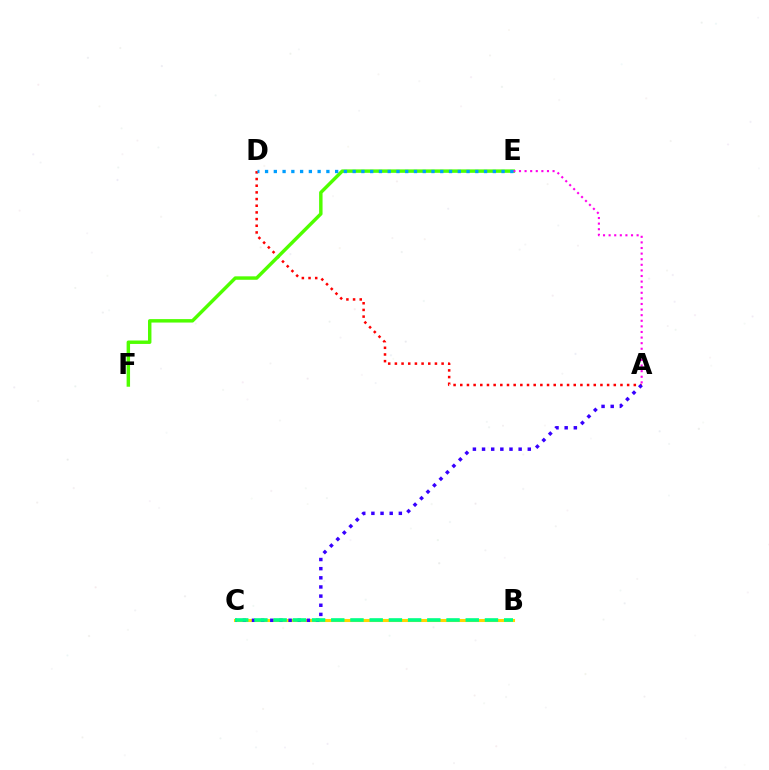{('B', 'C'): [{'color': '#ffd500', 'line_style': 'solid', 'thickness': 2.21}, {'color': '#00ff86', 'line_style': 'dashed', 'thickness': 2.61}], ('A', 'D'): [{'color': '#ff0000', 'line_style': 'dotted', 'thickness': 1.81}], ('E', 'F'): [{'color': '#4fff00', 'line_style': 'solid', 'thickness': 2.48}], ('A', 'E'): [{'color': '#ff00ed', 'line_style': 'dotted', 'thickness': 1.52}], ('D', 'E'): [{'color': '#009eff', 'line_style': 'dotted', 'thickness': 2.38}], ('A', 'C'): [{'color': '#3700ff', 'line_style': 'dotted', 'thickness': 2.49}]}